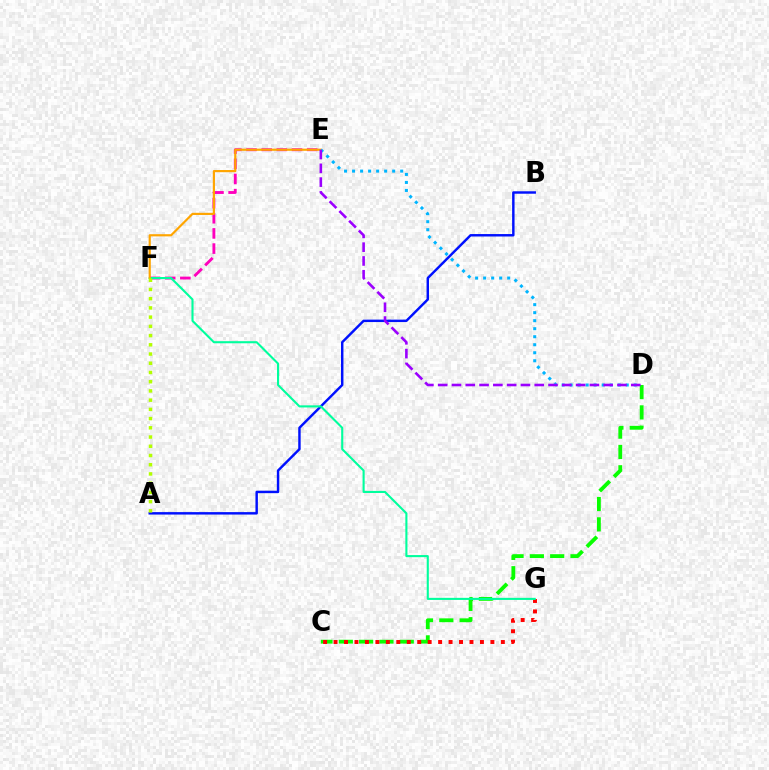{('E', 'F'): [{'color': '#ff00bd', 'line_style': 'dashed', 'thickness': 2.06}, {'color': '#ffa500', 'line_style': 'solid', 'thickness': 1.57}], ('C', 'D'): [{'color': '#08ff00', 'line_style': 'dashed', 'thickness': 2.76}], ('C', 'G'): [{'color': '#ff0000', 'line_style': 'dotted', 'thickness': 2.84}], ('A', 'B'): [{'color': '#0010ff', 'line_style': 'solid', 'thickness': 1.76}], ('F', 'G'): [{'color': '#00ff9d', 'line_style': 'solid', 'thickness': 1.51}], ('A', 'F'): [{'color': '#b3ff00', 'line_style': 'dotted', 'thickness': 2.51}], ('D', 'E'): [{'color': '#00b5ff', 'line_style': 'dotted', 'thickness': 2.18}, {'color': '#9b00ff', 'line_style': 'dashed', 'thickness': 1.87}]}